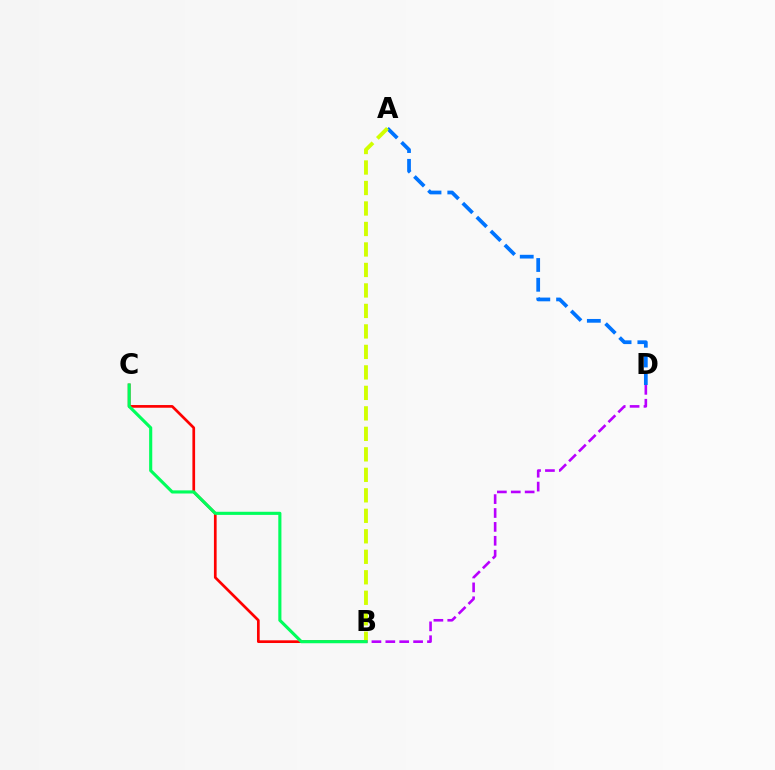{('B', 'C'): [{'color': '#ff0000', 'line_style': 'solid', 'thickness': 1.94}, {'color': '#00ff5c', 'line_style': 'solid', 'thickness': 2.25}], ('A', 'D'): [{'color': '#0074ff', 'line_style': 'dashed', 'thickness': 2.69}], ('A', 'B'): [{'color': '#d1ff00', 'line_style': 'dashed', 'thickness': 2.78}], ('B', 'D'): [{'color': '#b900ff', 'line_style': 'dashed', 'thickness': 1.89}]}